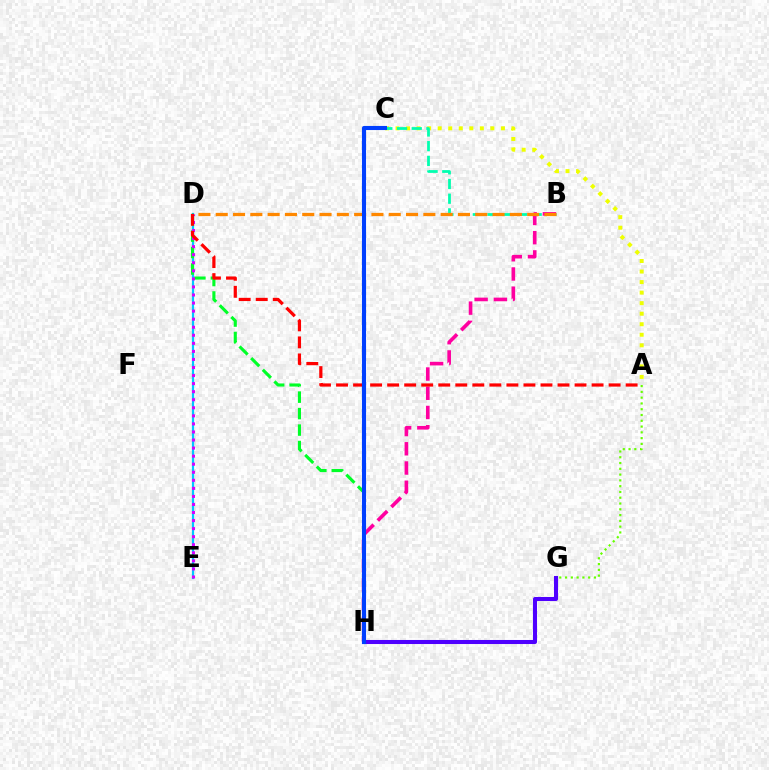{('A', 'C'): [{'color': '#eeff00', 'line_style': 'dotted', 'thickness': 2.86}], ('B', 'C'): [{'color': '#00ffaf', 'line_style': 'dashed', 'thickness': 2.0}], ('A', 'G'): [{'color': '#66ff00', 'line_style': 'dotted', 'thickness': 1.57}], ('B', 'H'): [{'color': '#ff00a0', 'line_style': 'dashed', 'thickness': 2.61}], ('D', 'E'): [{'color': '#00c7ff', 'line_style': 'solid', 'thickness': 1.6}, {'color': '#d600ff', 'line_style': 'dotted', 'thickness': 2.19}], ('D', 'H'): [{'color': '#00ff27', 'line_style': 'dashed', 'thickness': 2.24}], ('G', 'H'): [{'color': '#4f00ff', 'line_style': 'solid', 'thickness': 2.92}], ('A', 'D'): [{'color': '#ff0000', 'line_style': 'dashed', 'thickness': 2.31}], ('B', 'D'): [{'color': '#ff8800', 'line_style': 'dashed', 'thickness': 2.35}], ('C', 'H'): [{'color': '#003fff', 'line_style': 'solid', 'thickness': 2.95}]}